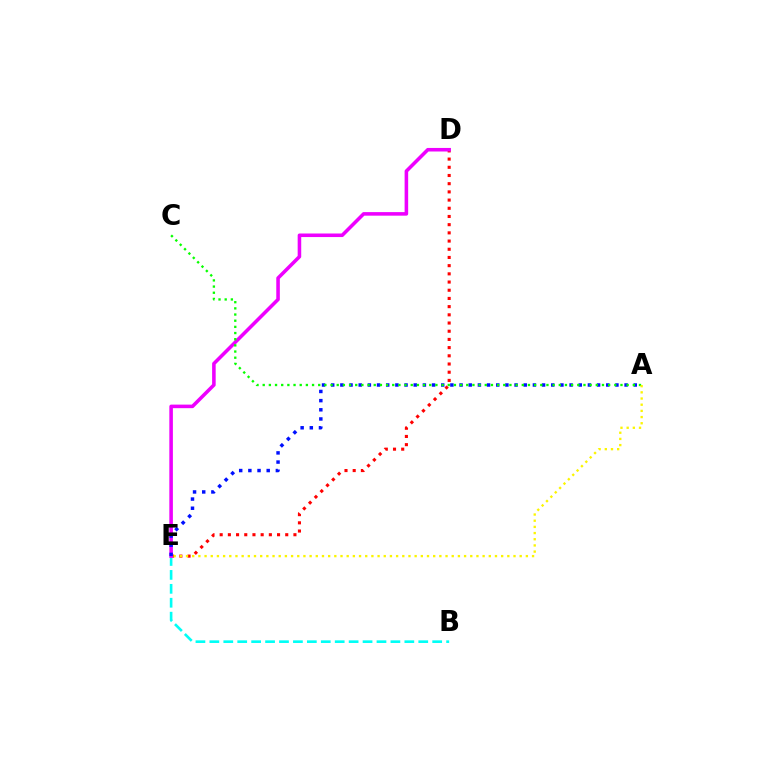{('D', 'E'): [{'color': '#ff0000', 'line_style': 'dotted', 'thickness': 2.23}, {'color': '#ee00ff', 'line_style': 'solid', 'thickness': 2.56}], ('B', 'E'): [{'color': '#00fff6', 'line_style': 'dashed', 'thickness': 1.89}], ('A', 'E'): [{'color': '#0010ff', 'line_style': 'dotted', 'thickness': 2.49}, {'color': '#fcf500', 'line_style': 'dotted', 'thickness': 1.68}], ('A', 'C'): [{'color': '#08ff00', 'line_style': 'dotted', 'thickness': 1.68}]}